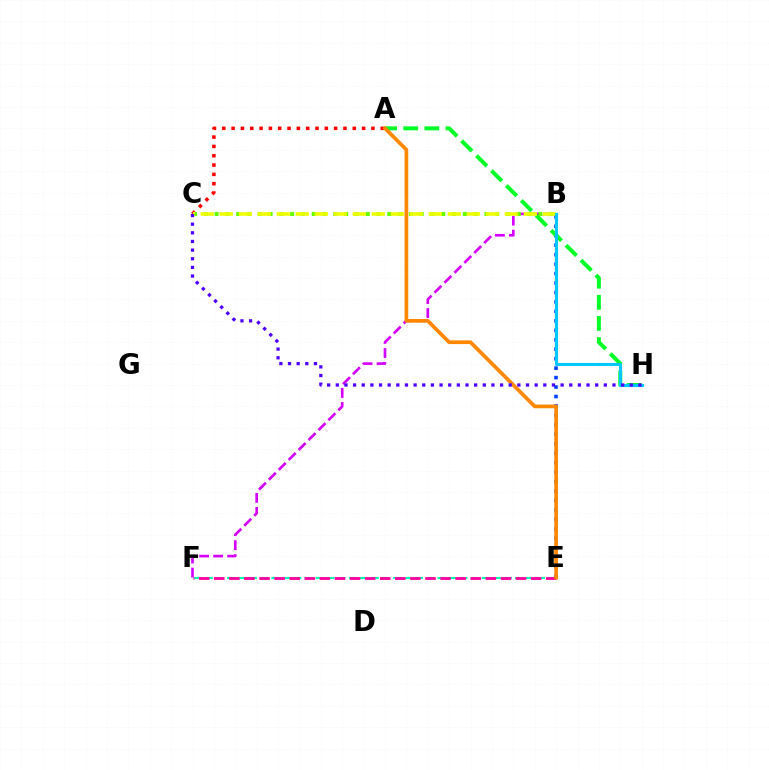{('B', 'F'): [{'color': '#d600ff', 'line_style': 'dashed', 'thickness': 1.91}], ('E', 'F'): [{'color': '#00ffaf', 'line_style': 'dashed', 'thickness': 1.5}, {'color': '#ff00a0', 'line_style': 'dashed', 'thickness': 2.05}], ('A', 'C'): [{'color': '#ff0000', 'line_style': 'dotted', 'thickness': 2.53}], ('B', 'E'): [{'color': '#003fff', 'line_style': 'dotted', 'thickness': 2.57}], ('A', 'H'): [{'color': '#00ff27', 'line_style': 'dashed', 'thickness': 2.87}], ('B', 'C'): [{'color': '#66ff00', 'line_style': 'dotted', 'thickness': 2.93}, {'color': '#eeff00', 'line_style': 'dashed', 'thickness': 2.58}], ('A', 'E'): [{'color': '#ff8800', 'line_style': 'solid', 'thickness': 2.67}], ('B', 'H'): [{'color': '#00c7ff', 'line_style': 'solid', 'thickness': 2.22}], ('C', 'H'): [{'color': '#4f00ff', 'line_style': 'dotted', 'thickness': 2.35}]}